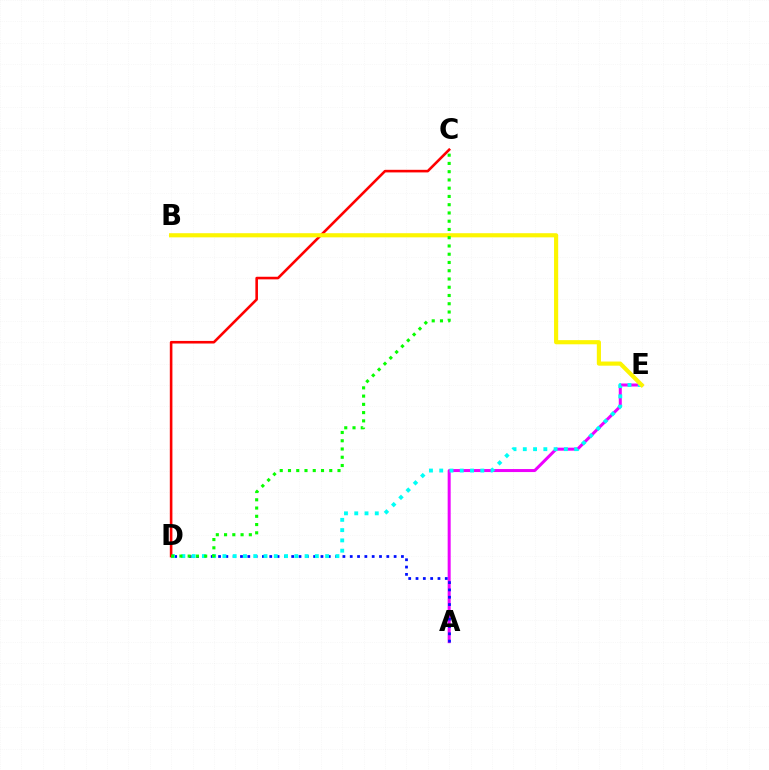{('A', 'E'): [{'color': '#ee00ff', 'line_style': 'solid', 'thickness': 2.17}], ('A', 'D'): [{'color': '#0010ff', 'line_style': 'dotted', 'thickness': 1.99}], ('D', 'E'): [{'color': '#00fff6', 'line_style': 'dotted', 'thickness': 2.79}], ('C', 'D'): [{'color': '#ff0000', 'line_style': 'solid', 'thickness': 1.87}, {'color': '#08ff00', 'line_style': 'dotted', 'thickness': 2.24}], ('B', 'E'): [{'color': '#fcf500', 'line_style': 'solid', 'thickness': 2.98}]}